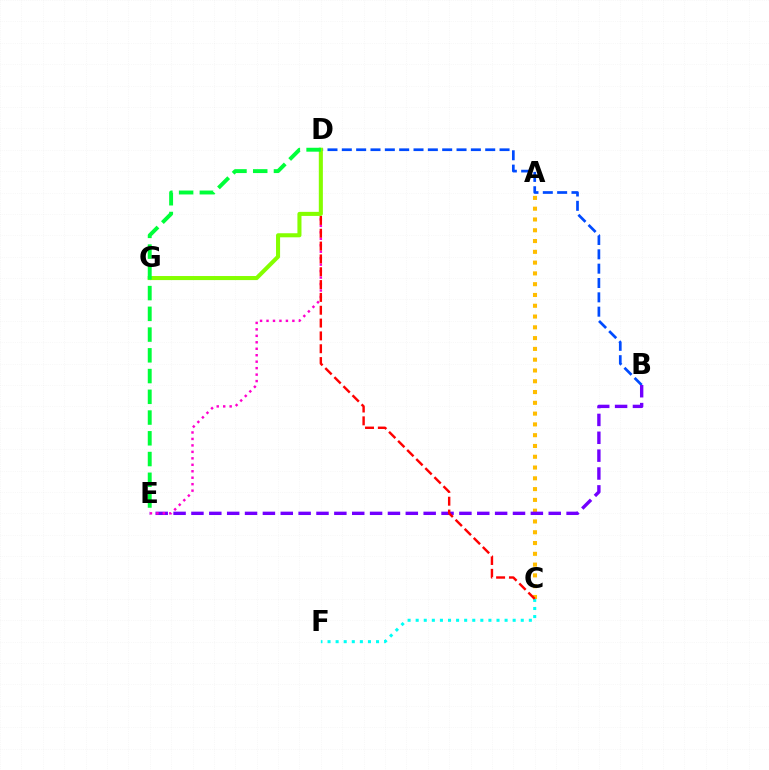{('A', 'C'): [{'color': '#ffbd00', 'line_style': 'dotted', 'thickness': 2.93}], ('B', 'D'): [{'color': '#004bff', 'line_style': 'dashed', 'thickness': 1.95}], ('B', 'E'): [{'color': '#7200ff', 'line_style': 'dashed', 'thickness': 2.43}], ('D', 'E'): [{'color': '#ff00cf', 'line_style': 'dotted', 'thickness': 1.76}, {'color': '#00ff39', 'line_style': 'dashed', 'thickness': 2.82}], ('C', 'F'): [{'color': '#00fff6', 'line_style': 'dotted', 'thickness': 2.2}], ('C', 'D'): [{'color': '#ff0000', 'line_style': 'dashed', 'thickness': 1.74}], ('D', 'G'): [{'color': '#84ff00', 'line_style': 'solid', 'thickness': 2.93}]}